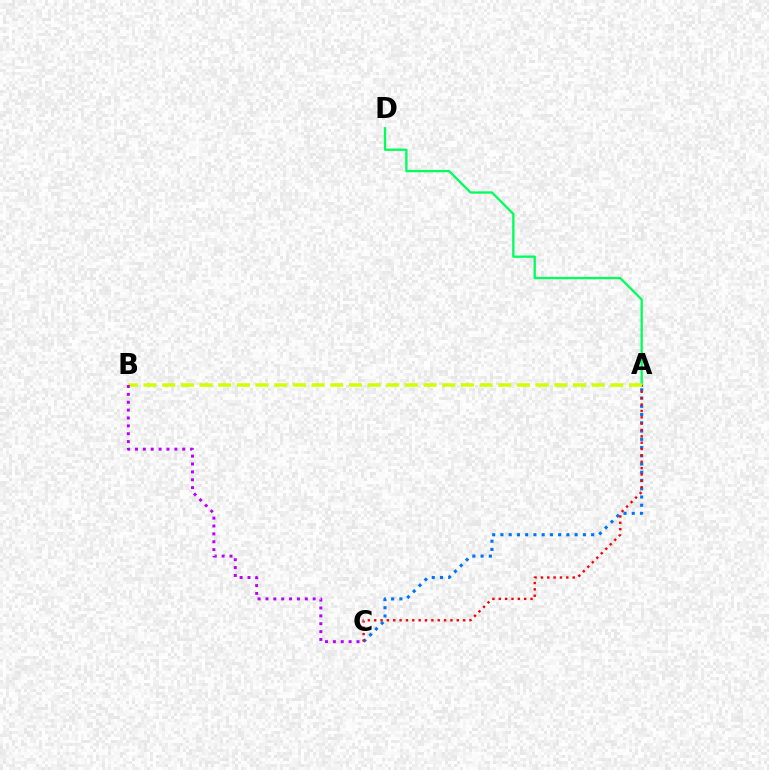{('A', 'C'): [{'color': '#0074ff', 'line_style': 'dotted', 'thickness': 2.24}, {'color': '#ff0000', 'line_style': 'dotted', 'thickness': 1.73}], ('A', 'D'): [{'color': '#00ff5c', 'line_style': 'solid', 'thickness': 1.66}], ('A', 'B'): [{'color': '#d1ff00', 'line_style': 'dashed', 'thickness': 2.54}], ('B', 'C'): [{'color': '#b900ff', 'line_style': 'dotted', 'thickness': 2.14}]}